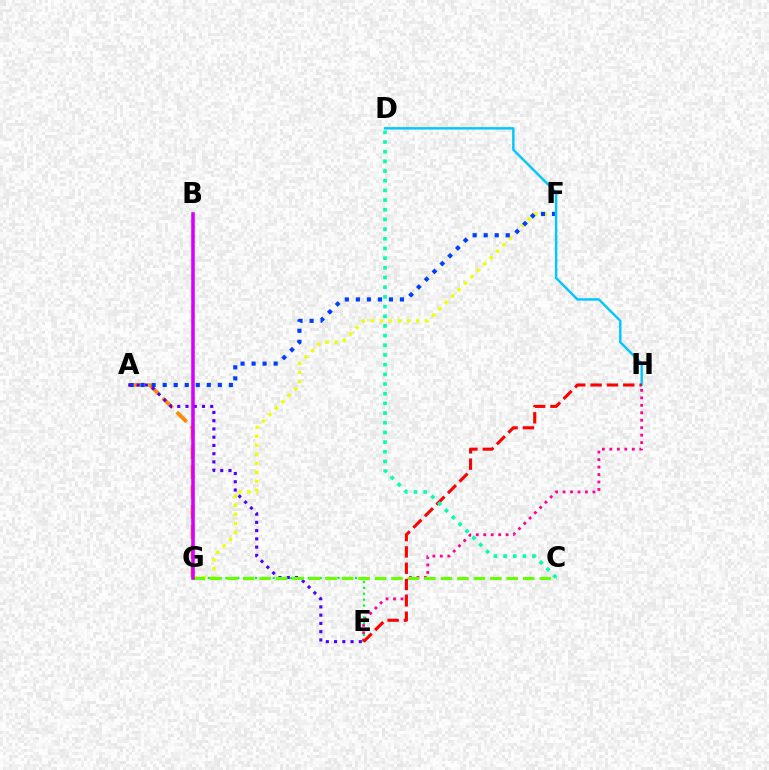{('A', 'G'): [{'color': '#ff8800', 'line_style': 'dashed', 'thickness': 2.7}], ('E', 'H'): [{'color': '#ff00a0', 'line_style': 'dotted', 'thickness': 2.03}, {'color': '#ff0000', 'line_style': 'dashed', 'thickness': 2.22}], ('F', 'G'): [{'color': '#eeff00', 'line_style': 'dotted', 'thickness': 2.46}], ('A', 'F'): [{'color': '#003fff', 'line_style': 'dotted', 'thickness': 3.0}], ('E', 'G'): [{'color': '#00ff27', 'line_style': 'dotted', 'thickness': 1.6}], ('D', 'H'): [{'color': '#00c7ff', 'line_style': 'solid', 'thickness': 1.74}], ('A', 'E'): [{'color': '#4f00ff', 'line_style': 'dotted', 'thickness': 2.24}], ('C', 'G'): [{'color': '#66ff00', 'line_style': 'dashed', 'thickness': 2.24}], ('B', 'G'): [{'color': '#d600ff', 'line_style': 'solid', 'thickness': 2.55}], ('C', 'D'): [{'color': '#00ffaf', 'line_style': 'dotted', 'thickness': 2.63}]}